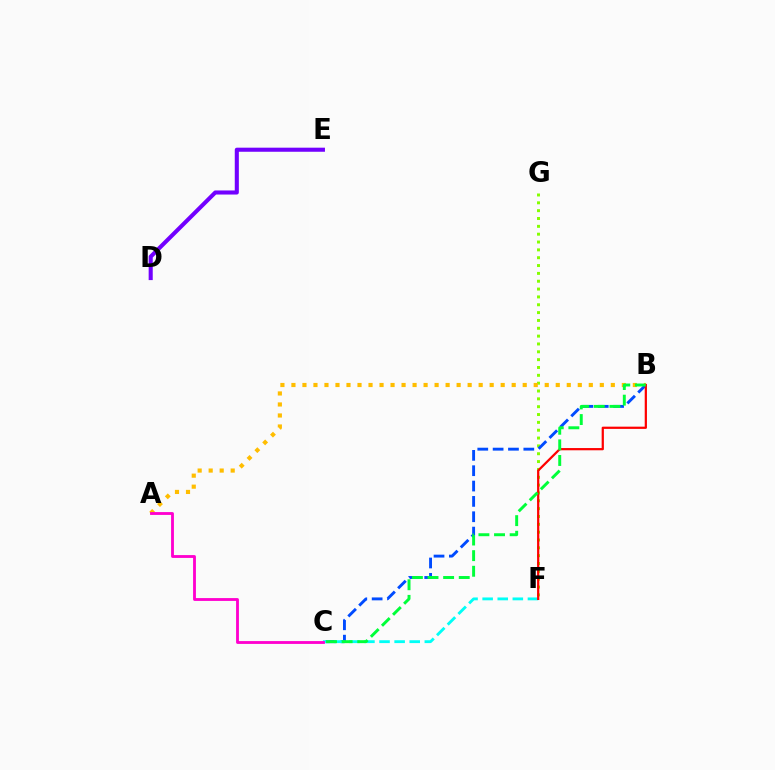{('F', 'G'): [{'color': '#84ff00', 'line_style': 'dotted', 'thickness': 2.13}], ('A', 'B'): [{'color': '#ffbd00', 'line_style': 'dotted', 'thickness': 2.99}], ('B', 'C'): [{'color': '#004bff', 'line_style': 'dashed', 'thickness': 2.08}, {'color': '#00ff39', 'line_style': 'dashed', 'thickness': 2.12}], ('C', 'F'): [{'color': '#00fff6', 'line_style': 'dashed', 'thickness': 2.05}], ('B', 'F'): [{'color': '#ff0000', 'line_style': 'solid', 'thickness': 1.61}], ('A', 'C'): [{'color': '#ff00cf', 'line_style': 'solid', 'thickness': 2.04}], ('D', 'E'): [{'color': '#7200ff', 'line_style': 'solid', 'thickness': 2.94}]}